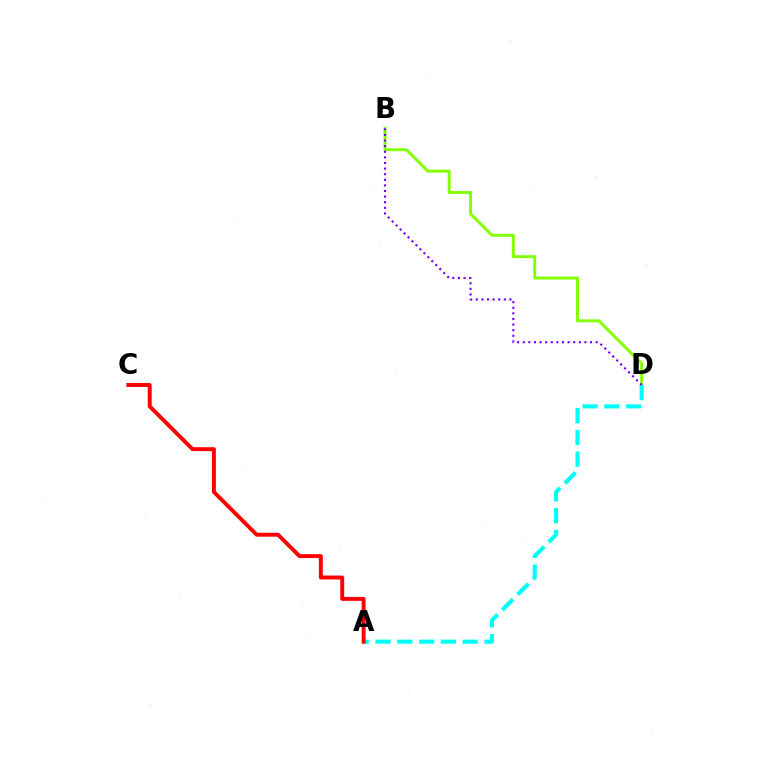{('B', 'D'): [{'color': '#84ff00', 'line_style': 'solid', 'thickness': 2.12}, {'color': '#7200ff', 'line_style': 'dotted', 'thickness': 1.52}], ('A', 'D'): [{'color': '#00fff6', 'line_style': 'dashed', 'thickness': 2.96}], ('A', 'C'): [{'color': '#ff0000', 'line_style': 'solid', 'thickness': 2.83}]}